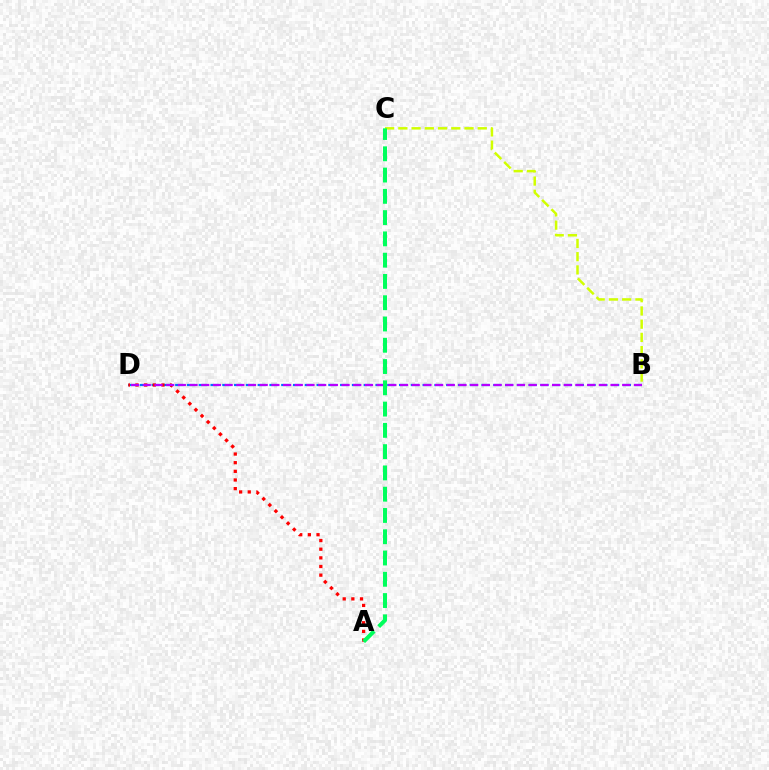{('B', 'D'): [{'color': '#0074ff', 'line_style': 'dashed', 'thickness': 1.6}, {'color': '#b900ff', 'line_style': 'dashed', 'thickness': 1.59}], ('B', 'C'): [{'color': '#d1ff00', 'line_style': 'dashed', 'thickness': 1.8}], ('A', 'D'): [{'color': '#ff0000', 'line_style': 'dotted', 'thickness': 2.35}], ('A', 'C'): [{'color': '#00ff5c', 'line_style': 'dashed', 'thickness': 2.89}]}